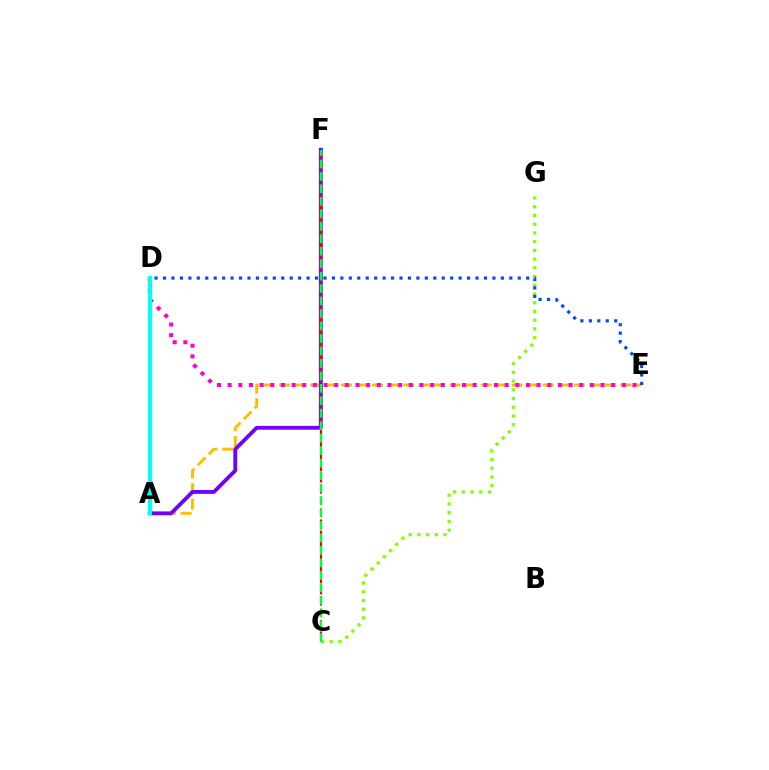{('A', 'E'): [{'color': '#ffbd00', 'line_style': 'dashed', 'thickness': 2.11}], ('A', 'F'): [{'color': '#7200ff', 'line_style': 'solid', 'thickness': 2.78}], ('D', 'E'): [{'color': '#ff00cf', 'line_style': 'dotted', 'thickness': 2.89}, {'color': '#004bff', 'line_style': 'dotted', 'thickness': 2.29}], ('C', 'G'): [{'color': '#84ff00', 'line_style': 'dotted', 'thickness': 2.37}], ('C', 'F'): [{'color': '#ff0000', 'line_style': 'dashed', 'thickness': 1.52}, {'color': '#00ff39', 'line_style': 'dashed', 'thickness': 1.69}], ('A', 'D'): [{'color': '#00fff6', 'line_style': 'solid', 'thickness': 3.0}]}